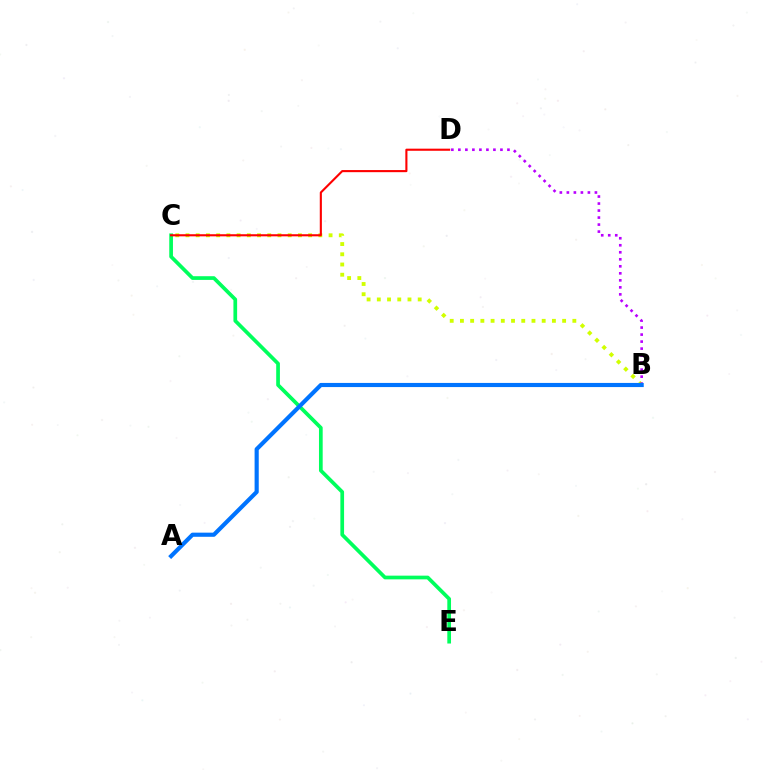{('C', 'E'): [{'color': '#00ff5c', 'line_style': 'solid', 'thickness': 2.67}], ('B', 'C'): [{'color': '#d1ff00', 'line_style': 'dotted', 'thickness': 2.78}], ('B', 'D'): [{'color': '#b900ff', 'line_style': 'dotted', 'thickness': 1.91}], ('A', 'B'): [{'color': '#0074ff', 'line_style': 'solid', 'thickness': 2.98}], ('C', 'D'): [{'color': '#ff0000', 'line_style': 'solid', 'thickness': 1.52}]}